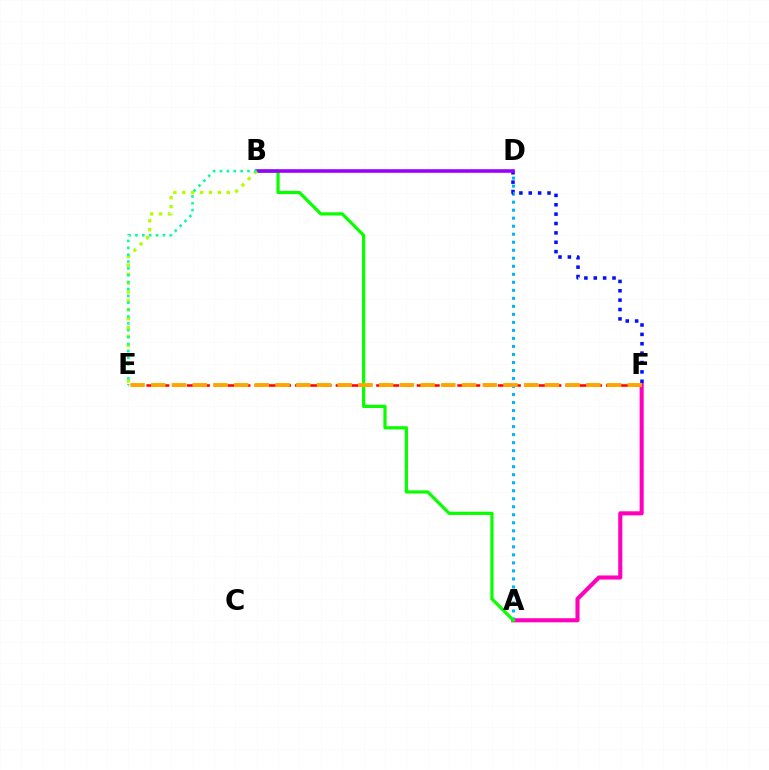{('E', 'F'): [{'color': '#ff0000', 'line_style': 'dashed', 'thickness': 1.84}, {'color': '#ffa500', 'line_style': 'dashed', 'thickness': 2.81}], ('A', 'F'): [{'color': '#ff00bd', 'line_style': 'solid', 'thickness': 2.94}], ('A', 'D'): [{'color': '#00b5ff', 'line_style': 'dotted', 'thickness': 2.18}], ('D', 'F'): [{'color': '#0010ff', 'line_style': 'dotted', 'thickness': 2.55}], ('A', 'B'): [{'color': '#08ff00', 'line_style': 'solid', 'thickness': 2.31}], ('B', 'D'): [{'color': '#9b00ff', 'line_style': 'solid', 'thickness': 2.59}], ('B', 'E'): [{'color': '#b3ff00', 'line_style': 'dotted', 'thickness': 2.42}, {'color': '#00ff9d', 'line_style': 'dotted', 'thickness': 1.87}]}